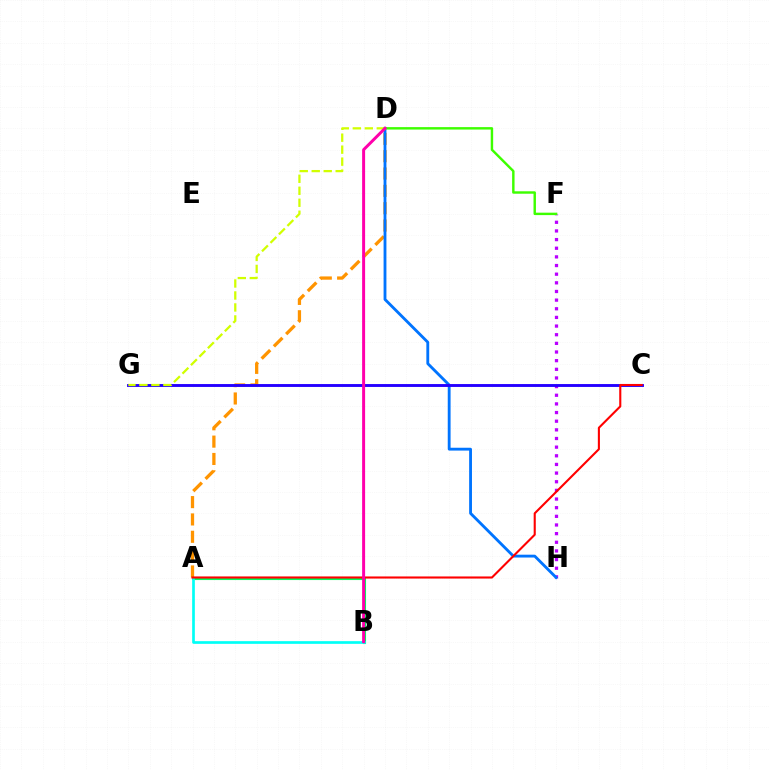{('A', 'D'): [{'color': '#ff9400', 'line_style': 'dashed', 'thickness': 2.35}], ('F', 'H'): [{'color': '#b900ff', 'line_style': 'dotted', 'thickness': 2.35}], ('D', 'H'): [{'color': '#0074ff', 'line_style': 'solid', 'thickness': 2.04}], ('C', 'G'): [{'color': '#2500ff', 'line_style': 'solid', 'thickness': 2.08}], ('D', 'G'): [{'color': '#d1ff00', 'line_style': 'dashed', 'thickness': 1.63}], ('A', 'B'): [{'color': '#00ff5c', 'line_style': 'solid', 'thickness': 2.23}, {'color': '#00fff6', 'line_style': 'solid', 'thickness': 1.93}], ('A', 'C'): [{'color': '#ff0000', 'line_style': 'solid', 'thickness': 1.52}], ('D', 'F'): [{'color': '#3dff00', 'line_style': 'solid', 'thickness': 1.75}], ('B', 'D'): [{'color': '#ff00ac', 'line_style': 'solid', 'thickness': 2.14}]}